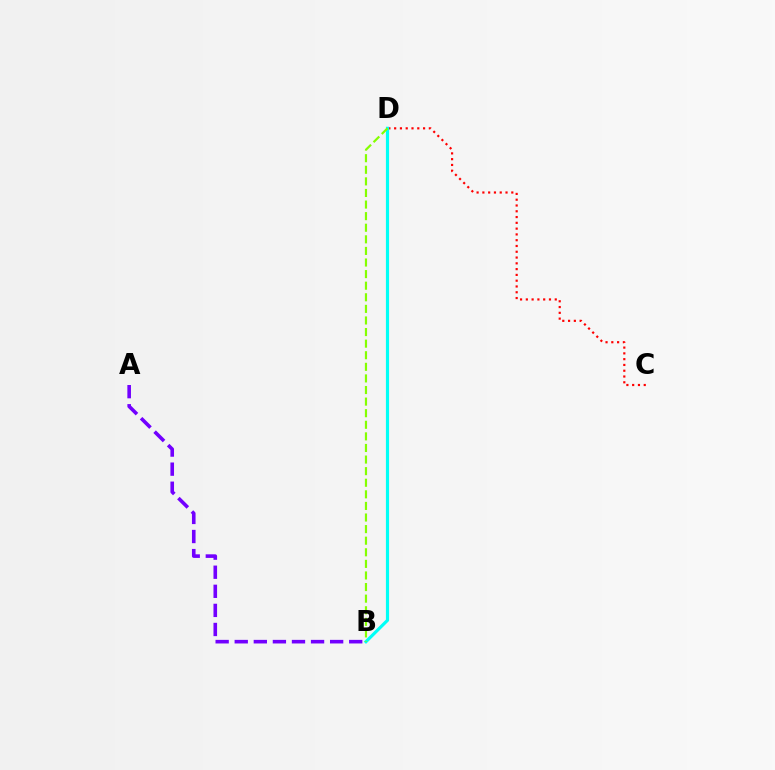{('C', 'D'): [{'color': '#ff0000', 'line_style': 'dotted', 'thickness': 1.57}], ('A', 'B'): [{'color': '#7200ff', 'line_style': 'dashed', 'thickness': 2.59}], ('B', 'D'): [{'color': '#00fff6', 'line_style': 'solid', 'thickness': 2.28}, {'color': '#84ff00', 'line_style': 'dashed', 'thickness': 1.57}]}